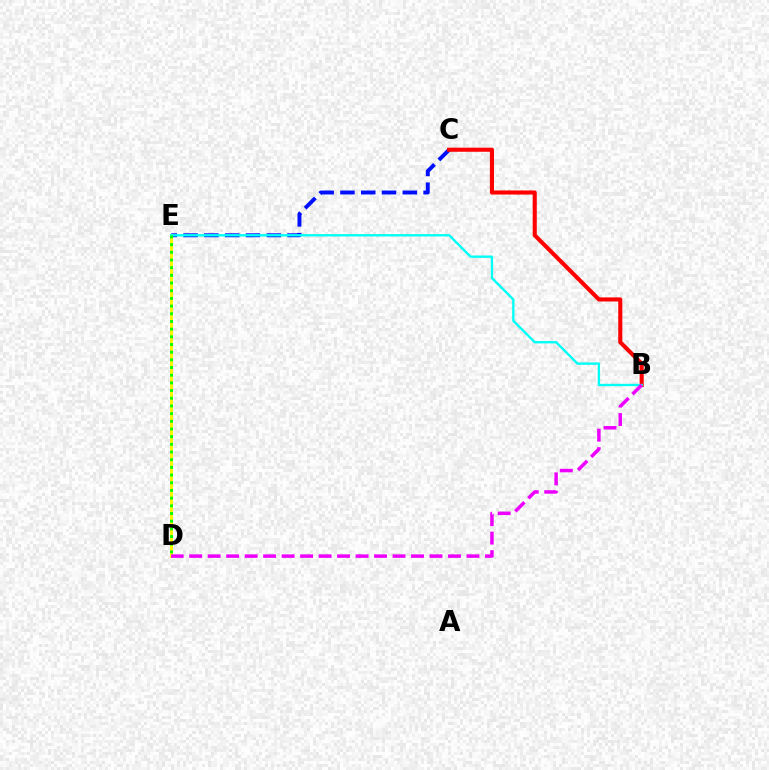{('C', 'E'): [{'color': '#0010ff', 'line_style': 'dashed', 'thickness': 2.82}], ('B', 'C'): [{'color': '#ff0000', 'line_style': 'solid', 'thickness': 2.95}], ('D', 'E'): [{'color': '#fcf500', 'line_style': 'solid', 'thickness': 2.14}, {'color': '#08ff00', 'line_style': 'dotted', 'thickness': 2.09}], ('B', 'E'): [{'color': '#00fff6', 'line_style': 'solid', 'thickness': 1.69}], ('B', 'D'): [{'color': '#ee00ff', 'line_style': 'dashed', 'thickness': 2.51}]}